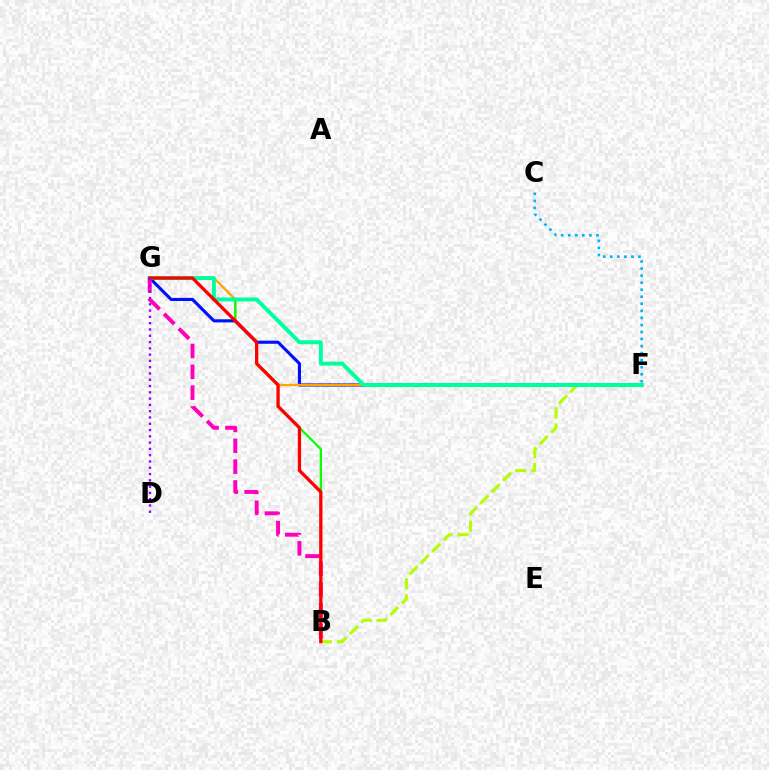{('F', 'G'): [{'color': '#0010ff', 'line_style': 'solid', 'thickness': 2.25}, {'color': '#ffa500', 'line_style': 'solid', 'thickness': 1.63}, {'color': '#00ff9d', 'line_style': 'solid', 'thickness': 2.81}], ('B', 'F'): [{'color': '#b3ff00', 'line_style': 'dashed', 'thickness': 2.19}], ('B', 'G'): [{'color': '#08ff00', 'line_style': 'solid', 'thickness': 1.64}, {'color': '#ff00bd', 'line_style': 'dashed', 'thickness': 2.83}, {'color': '#ff0000', 'line_style': 'solid', 'thickness': 2.36}], ('C', 'F'): [{'color': '#00b5ff', 'line_style': 'dotted', 'thickness': 1.91}], ('D', 'G'): [{'color': '#9b00ff', 'line_style': 'dotted', 'thickness': 1.71}]}